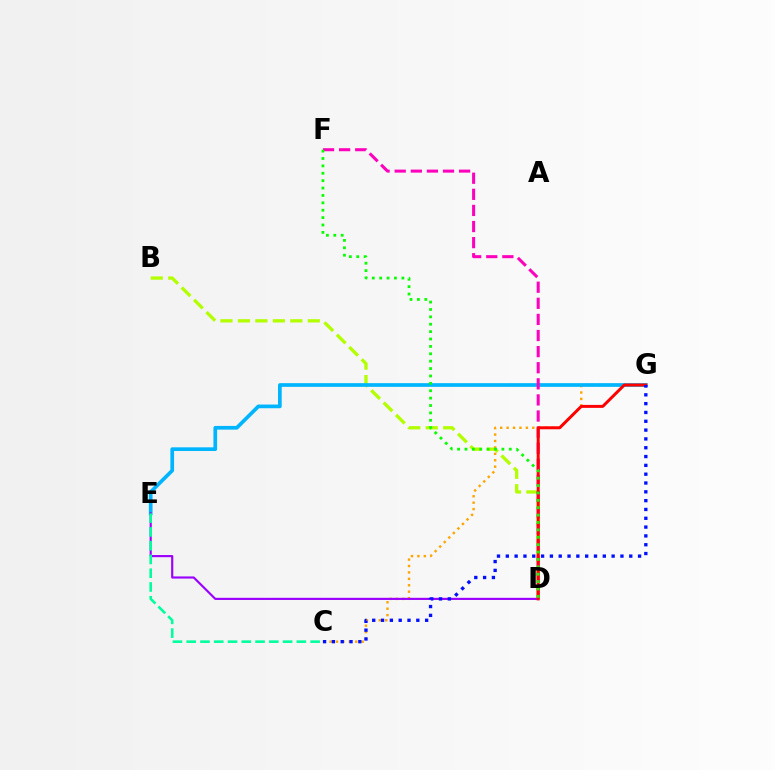{('B', 'D'): [{'color': '#b3ff00', 'line_style': 'dashed', 'thickness': 2.37}], ('C', 'G'): [{'color': '#ffa500', 'line_style': 'dotted', 'thickness': 1.75}, {'color': '#0010ff', 'line_style': 'dotted', 'thickness': 2.4}], ('E', 'G'): [{'color': '#00b5ff', 'line_style': 'solid', 'thickness': 2.66}], ('D', 'E'): [{'color': '#9b00ff', 'line_style': 'solid', 'thickness': 1.54}], ('D', 'F'): [{'color': '#ff00bd', 'line_style': 'dashed', 'thickness': 2.19}, {'color': '#08ff00', 'line_style': 'dotted', 'thickness': 2.01}], ('D', 'G'): [{'color': '#ff0000', 'line_style': 'solid', 'thickness': 2.14}], ('C', 'E'): [{'color': '#00ff9d', 'line_style': 'dashed', 'thickness': 1.87}]}